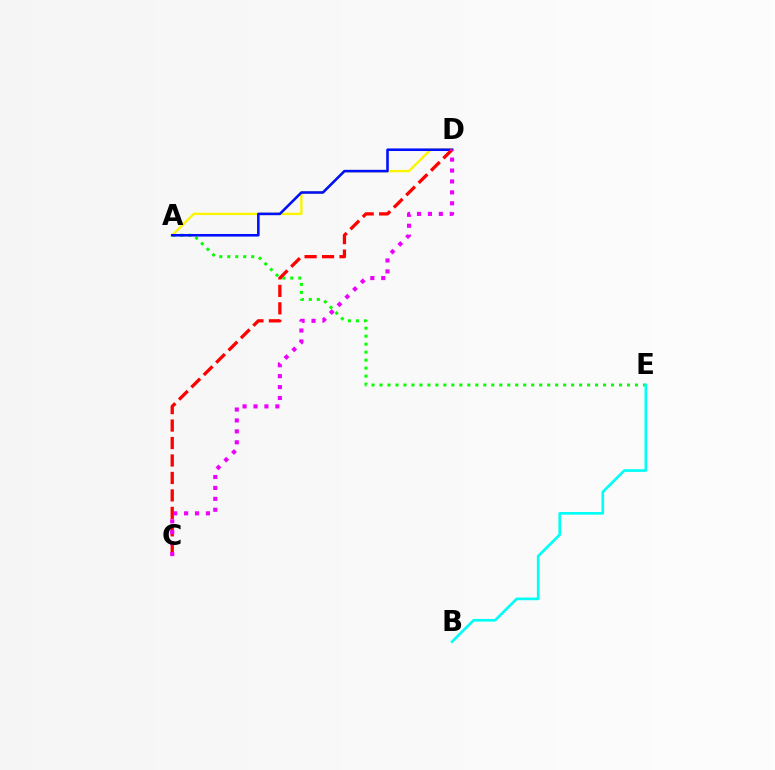{('A', 'E'): [{'color': '#08ff00', 'line_style': 'dotted', 'thickness': 2.17}], ('A', 'D'): [{'color': '#fcf500', 'line_style': 'solid', 'thickness': 1.71}, {'color': '#0010ff', 'line_style': 'solid', 'thickness': 1.86}], ('C', 'D'): [{'color': '#ff0000', 'line_style': 'dashed', 'thickness': 2.37}, {'color': '#ee00ff', 'line_style': 'dotted', 'thickness': 2.97}], ('B', 'E'): [{'color': '#00fff6', 'line_style': 'solid', 'thickness': 1.92}]}